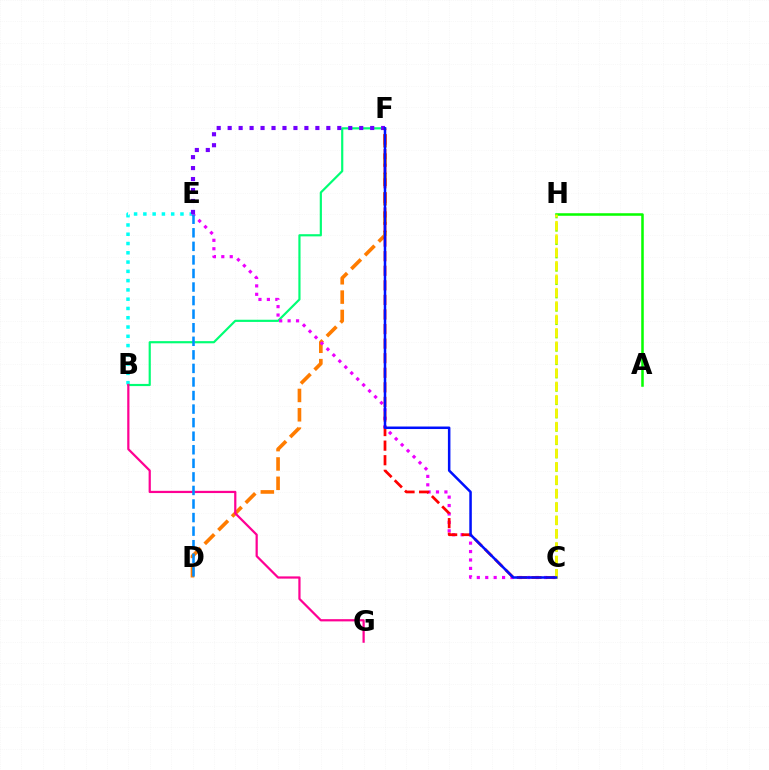{('B', 'E'): [{'color': '#00fff6', 'line_style': 'dotted', 'thickness': 2.52}], ('D', 'F'): [{'color': '#ff7c00', 'line_style': 'dashed', 'thickness': 2.63}], ('B', 'F'): [{'color': '#00ff74', 'line_style': 'solid', 'thickness': 1.57}], ('B', 'G'): [{'color': '#ff0094', 'line_style': 'solid', 'thickness': 1.6}], ('C', 'E'): [{'color': '#ee00ff', 'line_style': 'dotted', 'thickness': 2.29}], ('E', 'F'): [{'color': '#7200ff', 'line_style': 'dotted', 'thickness': 2.98}], ('D', 'E'): [{'color': '#008cff', 'line_style': 'dashed', 'thickness': 1.84}], ('C', 'F'): [{'color': '#ff0000', 'line_style': 'dashed', 'thickness': 1.98}, {'color': '#0010ff', 'line_style': 'solid', 'thickness': 1.81}], ('C', 'H'): [{'color': '#84ff00', 'line_style': 'dashed', 'thickness': 1.81}, {'color': '#fcf500', 'line_style': 'dashed', 'thickness': 1.82}], ('A', 'H'): [{'color': '#08ff00', 'line_style': 'solid', 'thickness': 1.83}]}